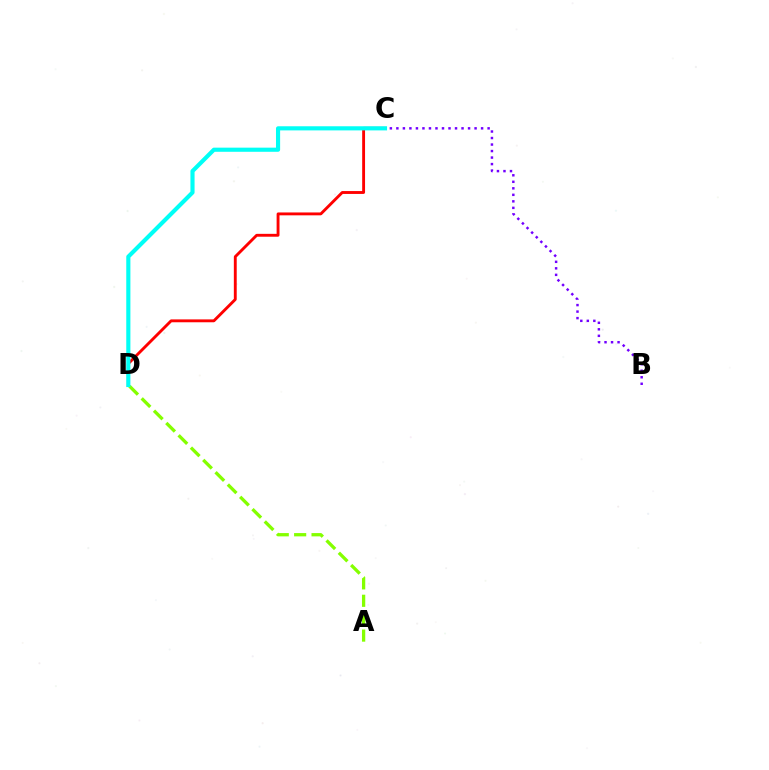{('B', 'C'): [{'color': '#7200ff', 'line_style': 'dotted', 'thickness': 1.77}], ('A', 'D'): [{'color': '#84ff00', 'line_style': 'dashed', 'thickness': 2.36}], ('C', 'D'): [{'color': '#ff0000', 'line_style': 'solid', 'thickness': 2.07}, {'color': '#00fff6', 'line_style': 'solid', 'thickness': 2.98}]}